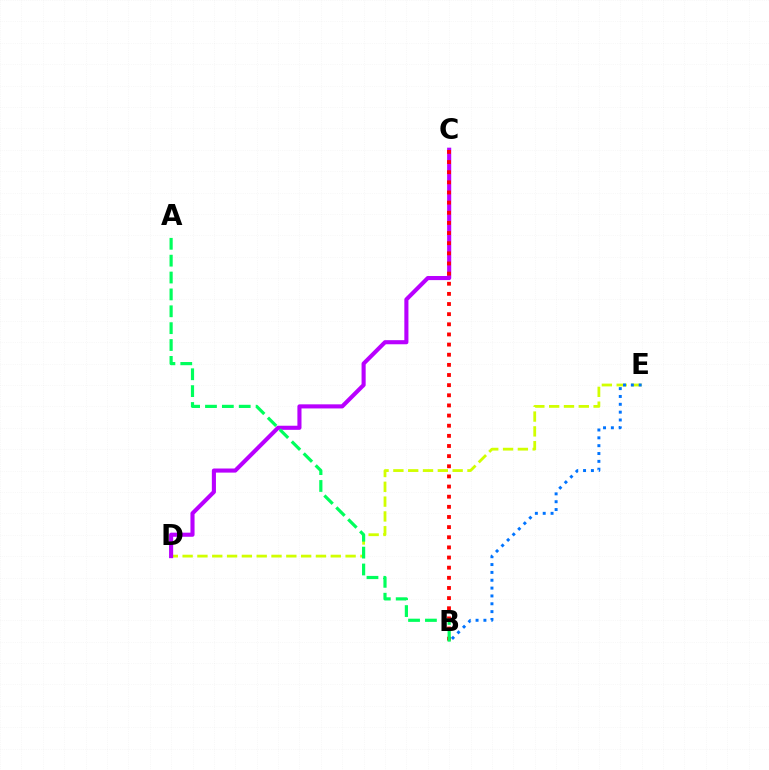{('D', 'E'): [{'color': '#d1ff00', 'line_style': 'dashed', 'thickness': 2.01}], ('C', 'D'): [{'color': '#b900ff', 'line_style': 'solid', 'thickness': 2.95}], ('B', 'C'): [{'color': '#ff0000', 'line_style': 'dotted', 'thickness': 2.76}], ('B', 'E'): [{'color': '#0074ff', 'line_style': 'dotted', 'thickness': 2.13}], ('A', 'B'): [{'color': '#00ff5c', 'line_style': 'dashed', 'thickness': 2.29}]}